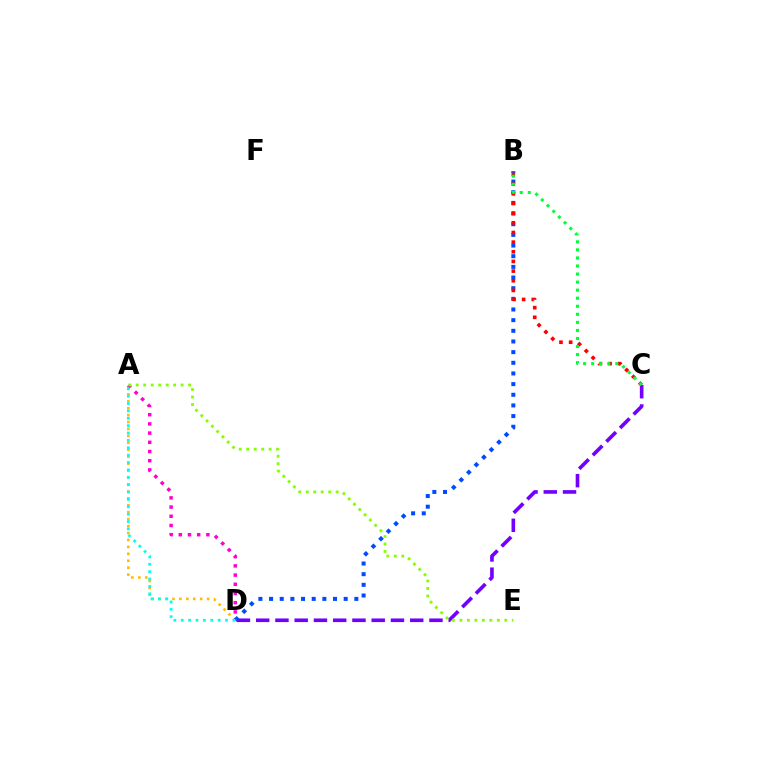{('C', 'D'): [{'color': '#7200ff', 'line_style': 'dashed', 'thickness': 2.62}], ('A', 'D'): [{'color': '#ffbd00', 'line_style': 'dotted', 'thickness': 1.88}, {'color': '#ff00cf', 'line_style': 'dotted', 'thickness': 2.5}, {'color': '#00fff6', 'line_style': 'dotted', 'thickness': 2.0}], ('B', 'D'): [{'color': '#004bff', 'line_style': 'dotted', 'thickness': 2.9}], ('B', 'C'): [{'color': '#ff0000', 'line_style': 'dotted', 'thickness': 2.62}, {'color': '#00ff39', 'line_style': 'dotted', 'thickness': 2.19}], ('A', 'E'): [{'color': '#84ff00', 'line_style': 'dotted', 'thickness': 2.03}]}